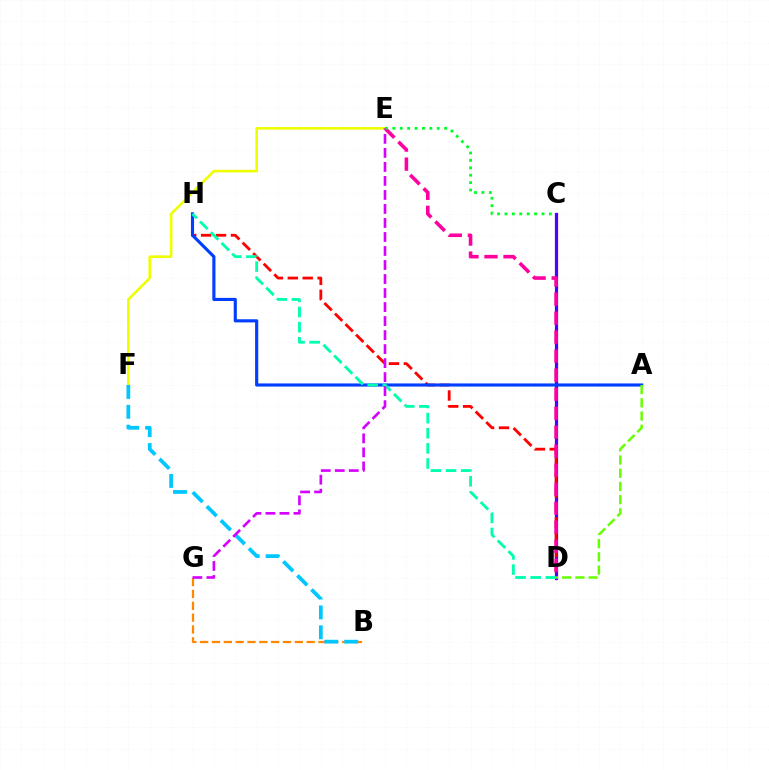{('B', 'G'): [{'color': '#ff8800', 'line_style': 'dashed', 'thickness': 1.61}], ('C', 'D'): [{'color': '#4f00ff', 'line_style': 'solid', 'thickness': 2.33}], ('D', 'H'): [{'color': '#ff0000', 'line_style': 'dashed', 'thickness': 2.03}, {'color': '#00ffaf', 'line_style': 'dashed', 'thickness': 2.06}], ('D', 'E'): [{'color': '#ff00a0', 'line_style': 'dashed', 'thickness': 2.58}], ('E', 'F'): [{'color': '#eeff00', 'line_style': 'solid', 'thickness': 1.86}], ('A', 'H'): [{'color': '#003fff', 'line_style': 'solid', 'thickness': 2.26}], ('B', 'F'): [{'color': '#00c7ff', 'line_style': 'dashed', 'thickness': 2.7}], ('A', 'D'): [{'color': '#66ff00', 'line_style': 'dashed', 'thickness': 1.79}], ('C', 'E'): [{'color': '#00ff27', 'line_style': 'dotted', 'thickness': 2.01}], ('E', 'G'): [{'color': '#d600ff', 'line_style': 'dashed', 'thickness': 1.9}]}